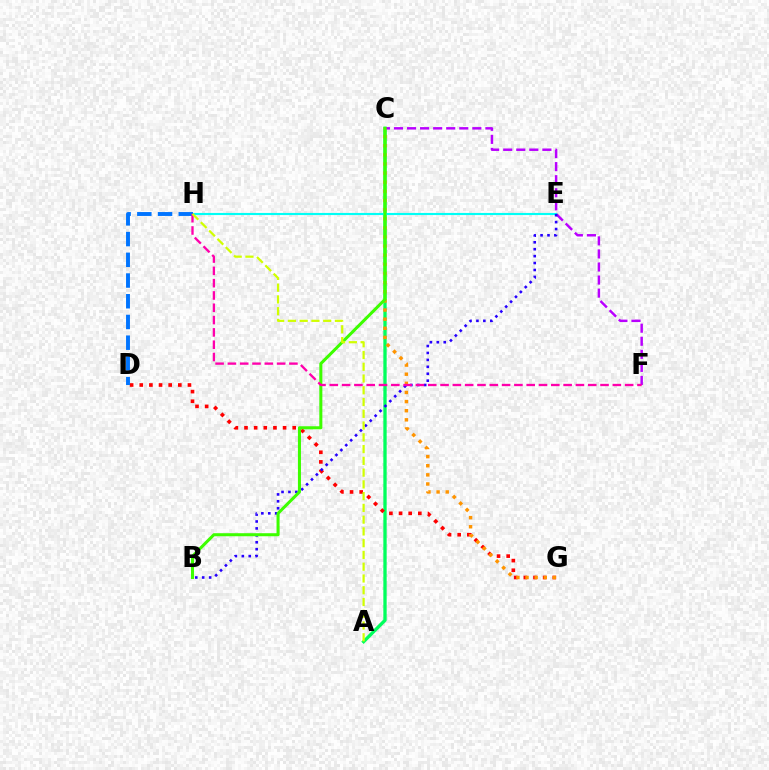{('A', 'C'): [{'color': '#00ff5c', 'line_style': 'solid', 'thickness': 2.39}], ('C', 'F'): [{'color': '#b900ff', 'line_style': 'dashed', 'thickness': 1.77}], ('E', 'H'): [{'color': '#00fff6', 'line_style': 'solid', 'thickness': 1.54}], ('D', 'G'): [{'color': '#ff0000', 'line_style': 'dotted', 'thickness': 2.62}], ('B', 'E'): [{'color': '#2500ff', 'line_style': 'dotted', 'thickness': 1.88}], ('C', 'G'): [{'color': '#ff9400', 'line_style': 'dotted', 'thickness': 2.48}], ('B', 'C'): [{'color': '#3dff00', 'line_style': 'solid', 'thickness': 2.19}], ('D', 'H'): [{'color': '#0074ff', 'line_style': 'dashed', 'thickness': 2.81}], ('F', 'H'): [{'color': '#ff00ac', 'line_style': 'dashed', 'thickness': 1.67}], ('A', 'H'): [{'color': '#d1ff00', 'line_style': 'dashed', 'thickness': 1.6}]}